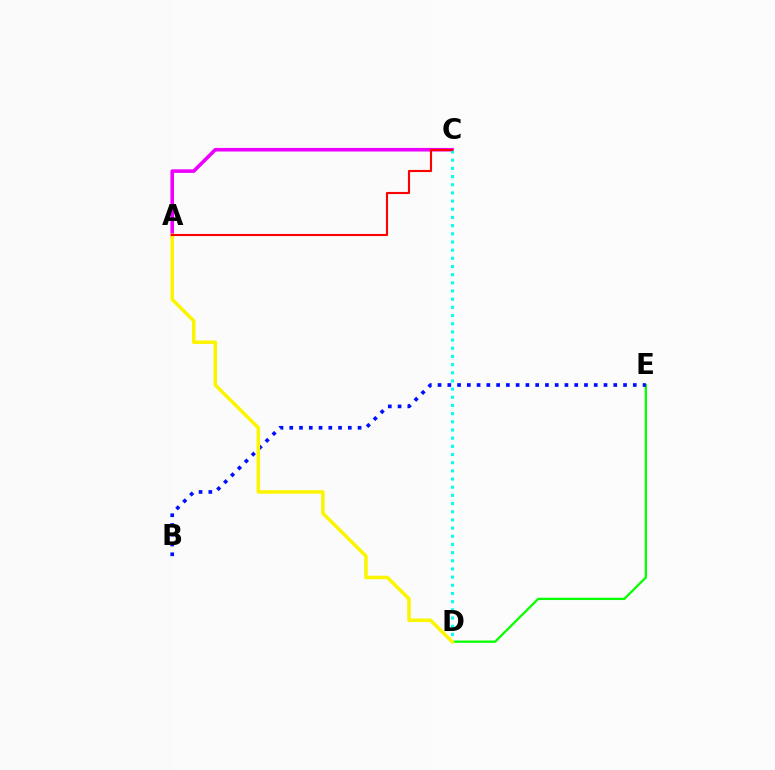{('A', 'C'): [{'color': '#ee00ff', 'line_style': 'solid', 'thickness': 2.59}, {'color': '#ff0000', 'line_style': 'solid', 'thickness': 1.53}], ('C', 'D'): [{'color': '#00fff6', 'line_style': 'dotted', 'thickness': 2.22}], ('D', 'E'): [{'color': '#08ff00', 'line_style': 'solid', 'thickness': 1.65}], ('B', 'E'): [{'color': '#0010ff', 'line_style': 'dotted', 'thickness': 2.65}], ('A', 'D'): [{'color': '#fcf500', 'line_style': 'solid', 'thickness': 2.54}]}